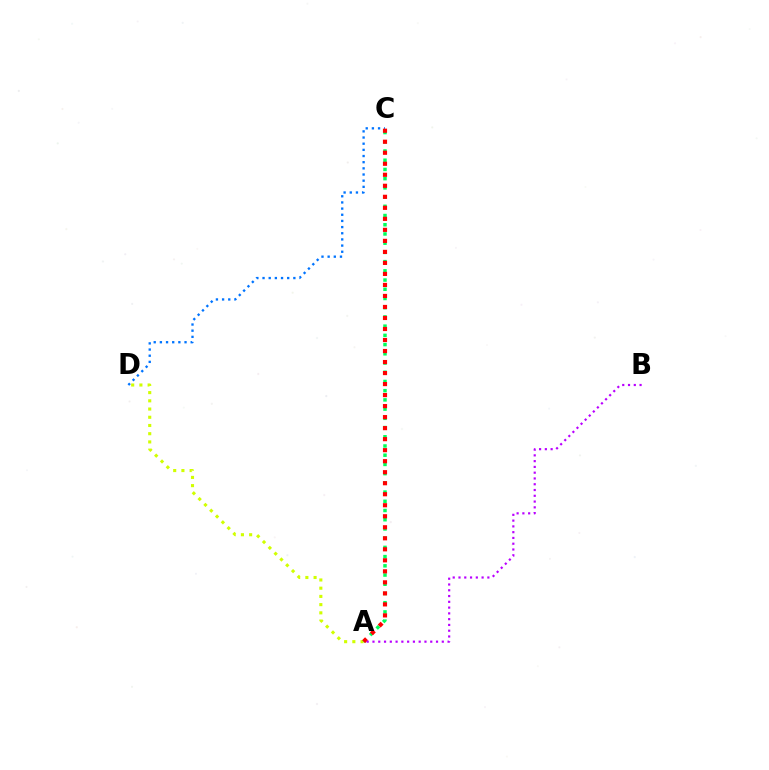{('A', 'D'): [{'color': '#d1ff00', 'line_style': 'dotted', 'thickness': 2.23}], ('A', 'C'): [{'color': '#00ff5c', 'line_style': 'dotted', 'thickness': 2.5}, {'color': '#ff0000', 'line_style': 'dotted', 'thickness': 2.99}], ('C', 'D'): [{'color': '#0074ff', 'line_style': 'dotted', 'thickness': 1.67}], ('A', 'B'): [{'color': '#b900ff', 'line_style': 'dotted', 'thickness': 1.57}]}